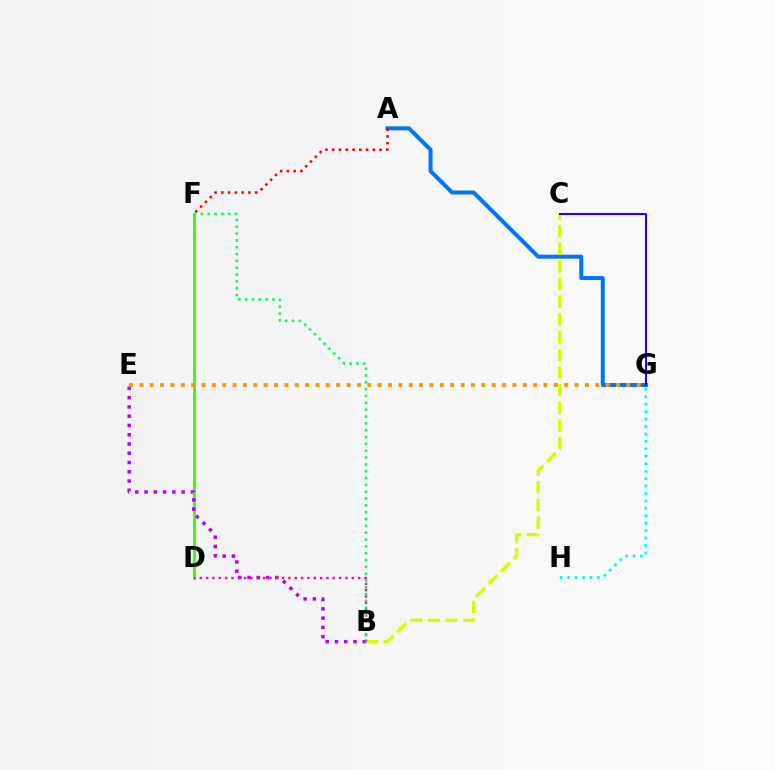{('A', 'G'): [{'color': '#0074ff', 'line_style': 'solid', 'thickness': 2.88}], ('D', 'F'): [{'color': '#3dff00', 'line_style': 'solid', 'thickness': 2.09}], ('B', 'E'): [{'color': '#b900ff', 'line_style': 'dotted', 'thickness': 2.52}], ('B', 'C'): [{'color': '#d1ff00', 'line_style': 'dashed', 'thickness': 2.4}], ('A', 'F'): [{'color': '#ff0000', 'line_style': 'dotted', 'thickness': 1.84}], ('B', 'D'): [{'color': '#ff00ac', 'line_style': 'dotted', 'thickness': 1.72}], ('E', 'G'): [{'color': '#ff9400', 'line_style': 'dotted', 'thickness': 2.82}], ('B', 'F'): [{'color': '#00ff5c', 'line_style': 'dotted', 'thickness': 1.86}], ('G', 'H'): [{'color': '#00fff6', 'line_style': 'dotted', 'thickness': 2.02}], ('C', 'G'): [{'color': '#2500ff', 'line_style': 'solid', 'thickness': 1.5}]}